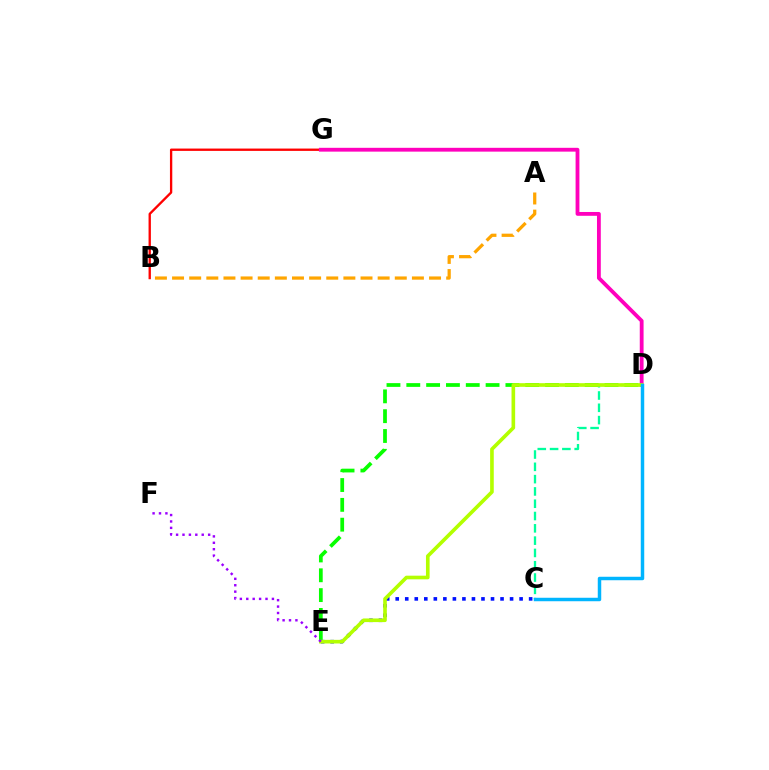{('C', 'E'): [{'color': '#0010ff', 'line_style': 'dotted', 'thickness': 2.59}], ('D', 'E'): [{'color': '#08ff00', 'line_style': 'dashed', 'thickness': 2.69}, {'color': '#b3ff00', 'line_style': 'solid', 'thickness': 2.62}], ('B', 'G'): [{'color': '#ff0000', 'line_style': 'solid', 'thickness': 1.68}], ('D', 'G'): [{'color': '#ff00bd', 'line_style': 'solid', 'thickness': 2.75}], ('C', 'D'): [{'color': '#00ff9d', 'line_style': 'dashed', 'thickness': 1.67}, {'color': '#00b5ff', 'line_style': 'solid', 'thickness': 2.5}], ('A', 'B'): [{'color': '#ffa500', 'line_style': 'dashed', 'thickness': 2.33}], ('E', 'F'): [{'color': '#9b00ff', 'line_style': 'dotted', 'thickness': 1.74}]}